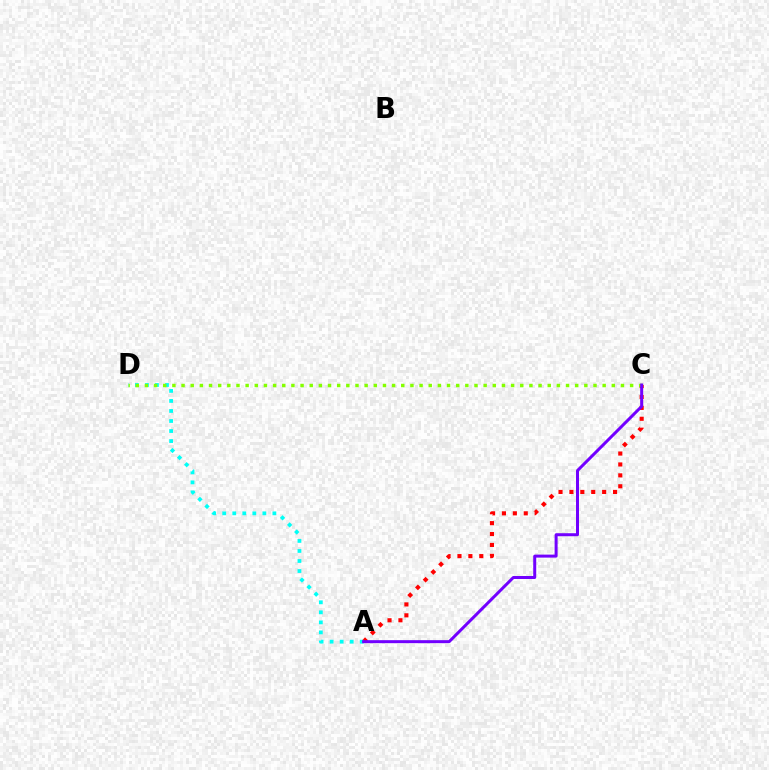{('A', 'C'): [{'color': '#ff0000', 'line_style': 'dotted', 'thickness': 2.96}, {'color': '#7200ff', 'line_style': 'solid', 'thickness': 2.16}], ('A', 'D'): [{'color': '#00fff6', 'line_style': 'dotted', 'thickness': 2.73}], ('C', 'D'): [{'color': '#84ff00', 'line_style': 'dotted', 'thickness': 2.49}]}